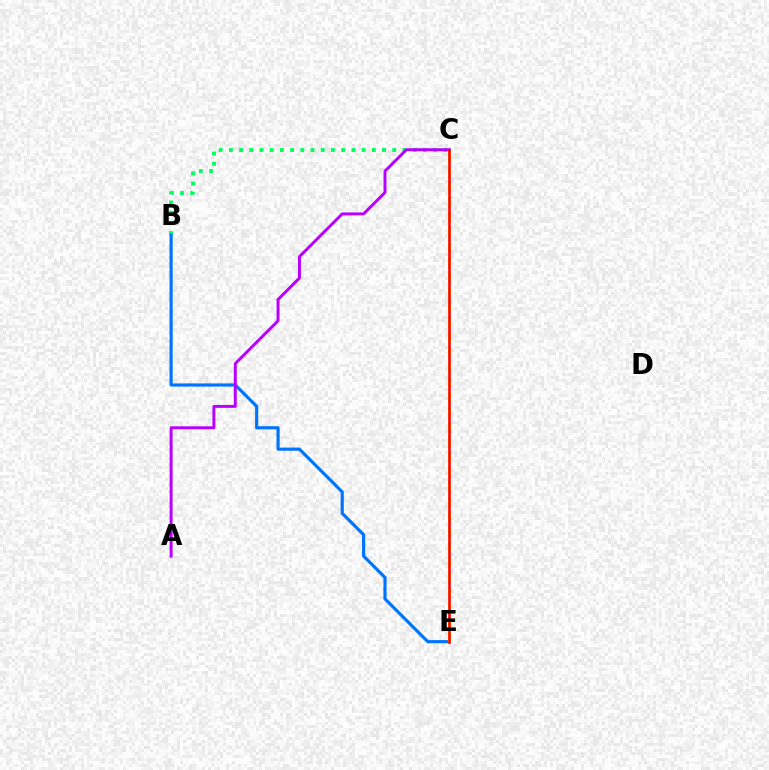{('B', 'C'): [{'color': '#00ff5c', 'line_style': 'dotted', 'thickness': 2.77}], ('B', 'E'): [{'color': '#0074ff', 'line_style': 'solid', 'thickness': 2.27}], ('C', 'E'): [{'color': '#d1ff00', 'line_style': 'dashed', 'thickness': 2.04}, {'color': '#ff0000', 'line_style': 'solid', 'thickness': 1.87}], ('A', 'C'): [{'color': '#b900ff', 'line_style': 'solid', 'thickness': 2.13}]}